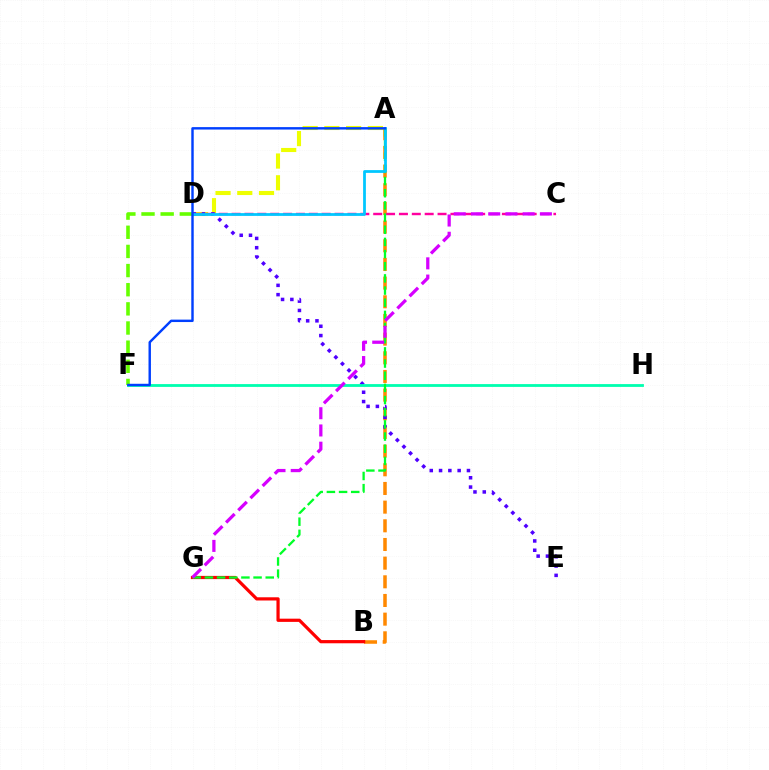{('A', 'D'): [{'color': '#eeff00', 'line_style': 'dashed', 'thickness': 2.95}, {'color': '#00c7ff', 'line_style': 'solid', 'thickness': 1.99}], ('A', 'B'): [{'color': '#ff8800', 'line_style': 'dashed', 'thickness': 2.54}], ('B', 'G'): [{'color': '#ff0000', 'line_style': 'solid', 'thickness': 2.31}], ('C', 'D'): [{'color': '#ff00a0', 'line_style': 'dashed', 'thickness': 1.75}], ('D', 'E'): [{'color': '#4f00ff', 'line_style': 'dotted', 'thickness': 2.53}], ('F', 'H'): [{'color': '#00ffaf', 'line_style': 'solid', 'thickness': 2.02}], ('A', 'G'): [{'color': '#00ff27', 'line_style': 'dashed', 'thickness': 1.65}], ('C', 'G'): [{'color': '#d600ff', 'line_style': 'dashed', 'thickness': 2.34}], ('D', 'F'): [{'color': '#66ff00', 'line_style': 'dashed', 'thickness': 2.6}], ('A', 'F'): [{'color': '#003fff', 'line_style': 'solid', 'thickness': 1.75}]}